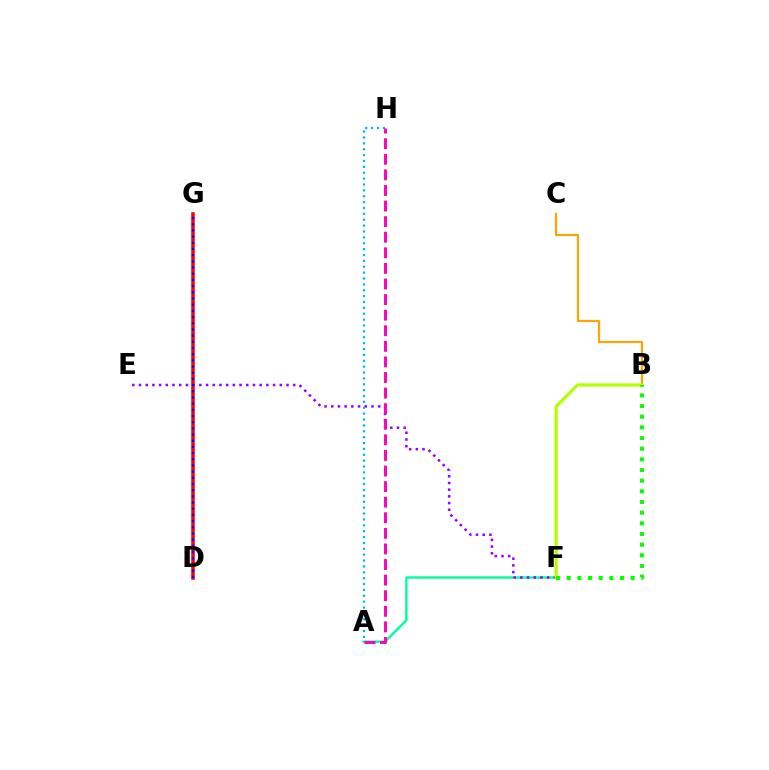{('A', 'F'): [{'color': '#00ff9d', 'line_style': 'solid', 'thickness': 1.72}], ('B', 'C'): [{'color': '#ffa500', 'line_style': 'solid', 'thickness': 1.57}], ('D', 'G'): [{'color': '#ff0000', 'line_style': 'solid', 'thickness': 2.54}, {'color': '#0010ff', 'line_style': 'dotted', 'thickness': 1.68}], ('E', 'F'): [{'color': '#9b00ff', 'line_style': 'dotted', 'thickness': 1.82}], ('B', 'F'): [{'color': '#b3ff00', 'line_style': 'solid', 'thickness': 2.29}, {'color': '#08ff00', 'line_style': 'dotted', 'thickness': 2.9}], ('A', 'H'): [{'color': '#00b5ff', 'line_style': 'dotted', 'thickness': 1.6}, {'color': '#ff00bd', 'line_style': 'dashed', 'thickness': 2.12}]}